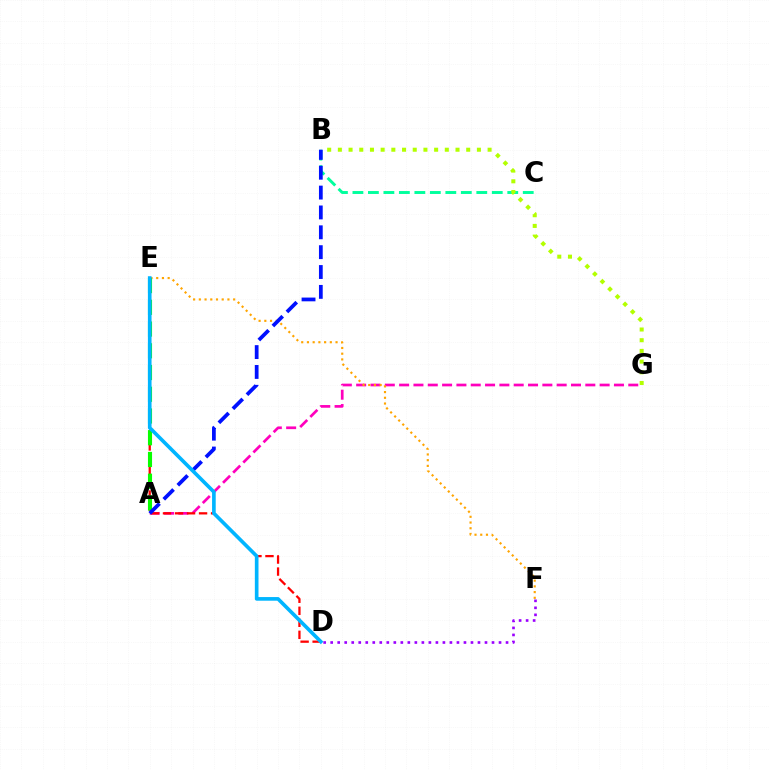{('A', 'G'): [{'color': '#ff00bd', 'line_style': 'dashed', 'thickness': 1.95}], ('E', 'F'): [{'color': '#ffa500', 'line_style': 'dotted', 'thickness': 1.55}], ('D', 'E'): [{'color': '#ff0000', 'line_style': 'dashed', 'thickness': 1.63}, {'color': '#00b5ff', 'line_style': 'solid', 'thickness': 2.63}], ('B', 'C'): [{'color': '#00ff9d', 'line_style': 'dashed', 'thickness': 2.1}], ('A', 'E'): [{'color': '#08ff00', 'line_style': 'dashed', 'thickness': 2.95}], ('A', 'B'): [{'color': '#0010ff', 'line_style': 'dashed', 'thickness': 2.7}], ('D', 'F'): [{'color': '#9b00ff', 'line_style': 'dotted', 'thickness': 1.91}], ('B', 'G'): [{'color': '#b3ff00', 'line_style': 'dotted', 'thickness': 2.91}]}